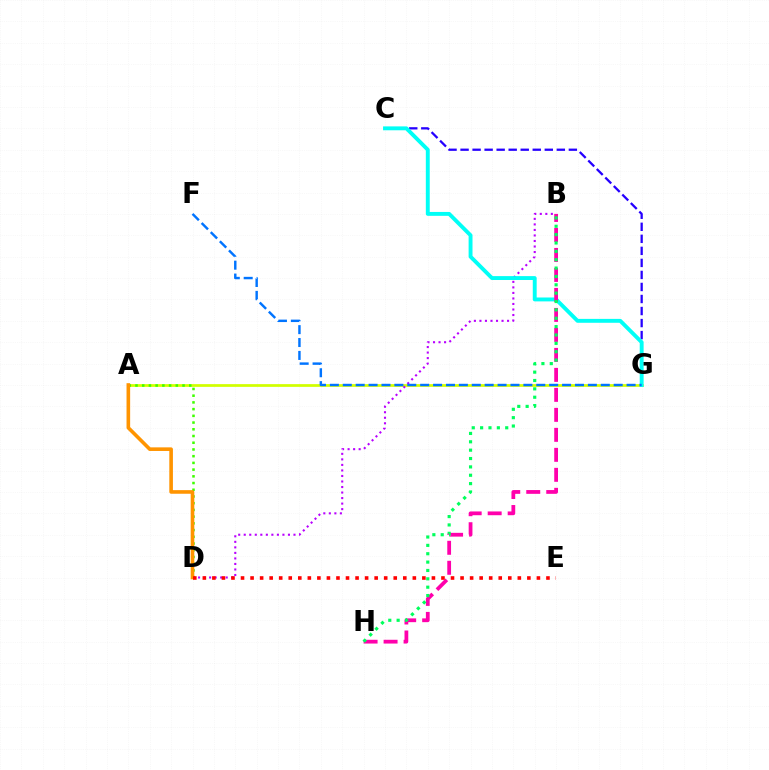{('C', 'G'): [{'color': '#2500ff', 'line_style': 'dashed', 'thickness': 1.63}, {'color': '#00fff6', 'line_style': 'solid', 'thickness': 2.8}], ('A', 'G'): [{'color': '#d1ff00', 'line_style': 'solid', 'thickness': 1.97}], ('B', 'D'): [{'color': '#b900ff', 'line_style': 'dotted', 'thickness': 1.5}], ('A', 'D'): [{'color': '#3dff00', 'line_style': 'dotted', 'thickness': 1.83}, {'color': '#ff9400', 'line_style': 'solid', 'thickness': 2.6}], ('B', 'H'): [{'color': '#ff00ac', 'line_style': 'dashed', 'thickness': 2.72}, {'color': '#00ff5c', 'line_style': 'dotted', 'thickness': 2.27}], ('F', 'G'): [{'color': '#0074ff', 'line_style': 'dashed', 'thickness': 1.75}], ('D', 'E'): [{'color': '#ff0000', 'line_style': 'dotted', 'thickness': 2.59}]}